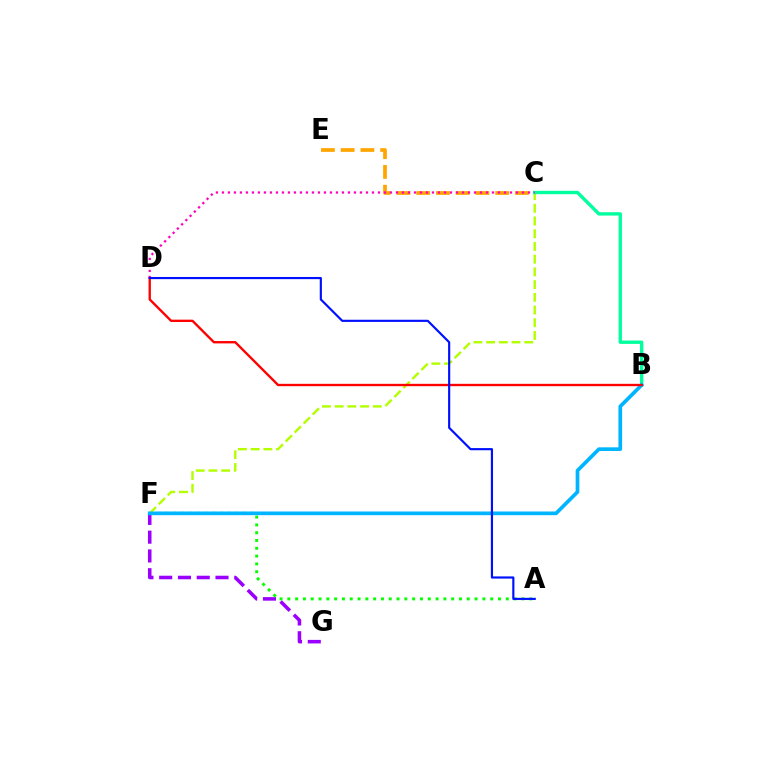{('F', 'G'): [{'color': '#9b00ff', 'line_style': 'dashed', 'thickness': 2.55}], ('C', 'E'): [{'color': '#ffa500', 'line_style': 'dashed', 'thickness': 2.68}], ('A', 'F'): [{'color': '#08ff00', 'line_style': 'dotted', 'thickness': 2.12}], ('C', 'F'): [{'color': '#b3ff00', 'line_style': 'dashed', 'thickness': 1.73}], ('B', 'C'): [{'color': '#00ff9d', 'line_style': 'solid', 'thickness': 2.42}], ('C', 'D'): [{'color': '#ff00bd', 'line_style': 'dotted', 'thickness': 1.63}], ('B', 'F'): [{'color': '#00b5ff', 'line_style': 'solid', 'thickness': 2.65}], ('B', 'D'): [{'color': '#ff0000', 'line_style': 'solid', 'thickness': 1.69}], ('A', 'D'): [{'color': '#0010ff', 'line_style': 'solid', 'thickness': 1.56}]}